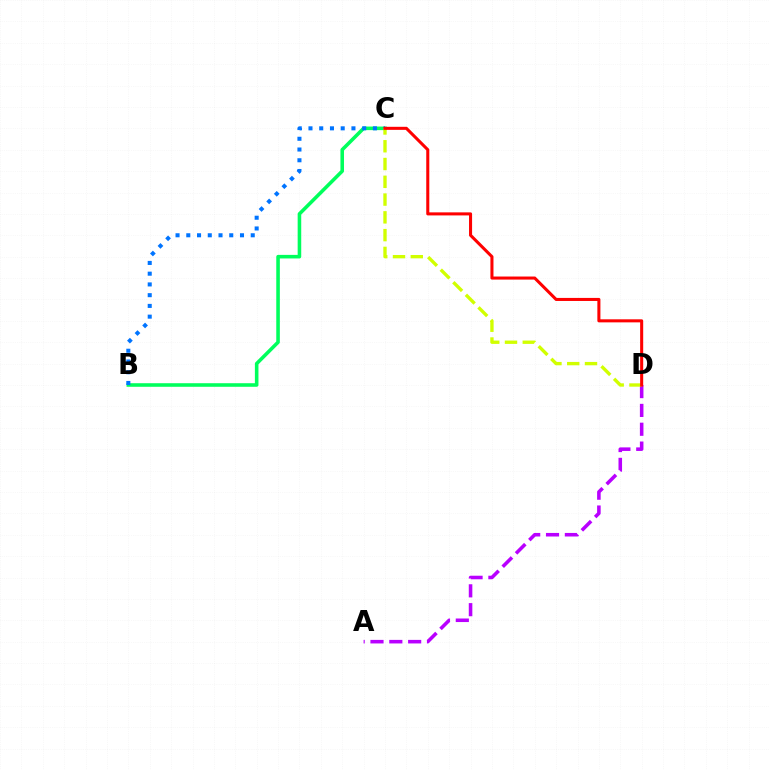{('B', 'C'): [{'color': '#00ff5c', 'line_style': 'solid', 'thickness': 2.57}, {'color': '#0074ff', 'line_style': 'dotted', 'thickness': 2.92}], ('A', 'D'): [{'color': '#b900ff', 'line_style': 'dashed', 'thickness': 2.56}], ('C', 'D'): [{'color': '#d1ff00', 'line_style': 'dashed', 'thickness': 2.41}, {'color': '#ff0000', 'line_style': 'solid', 'thickness': 2.2}]}